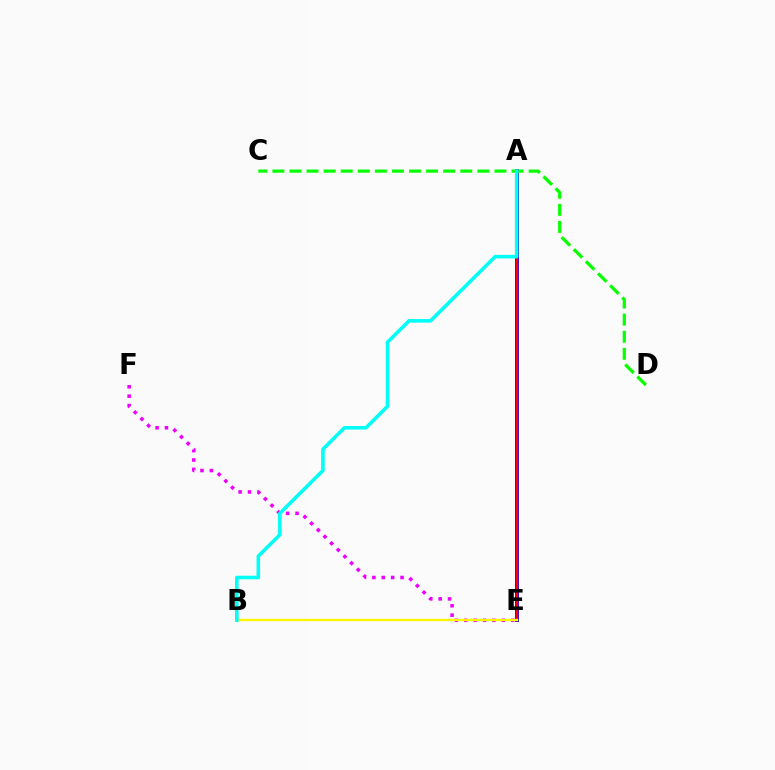{('A', 'E'): [{'color': '#0010ff', 'line_style': 'solid', 'thickness': 2.83}, {'color': '#ff0000', 'line_style': 'solid', 'thickness': 1.76}], ('C', 'D'): [{'color': '#08ff00', 'line_style': 'dashed', 'thickness': 2.32}], ('E', 'F'): [{'color': '#ee00ff', 'line_style': 'dotted', 'thickness': 2.55}], ('B', 'E'): [{'color': '#fcf500', 'line_style': 'solid', 'thickness': 1.67}], ('A', 'B'): [{'color': '#00fff6', 'line_style': 'solid', 'thickness': 2.56}]}